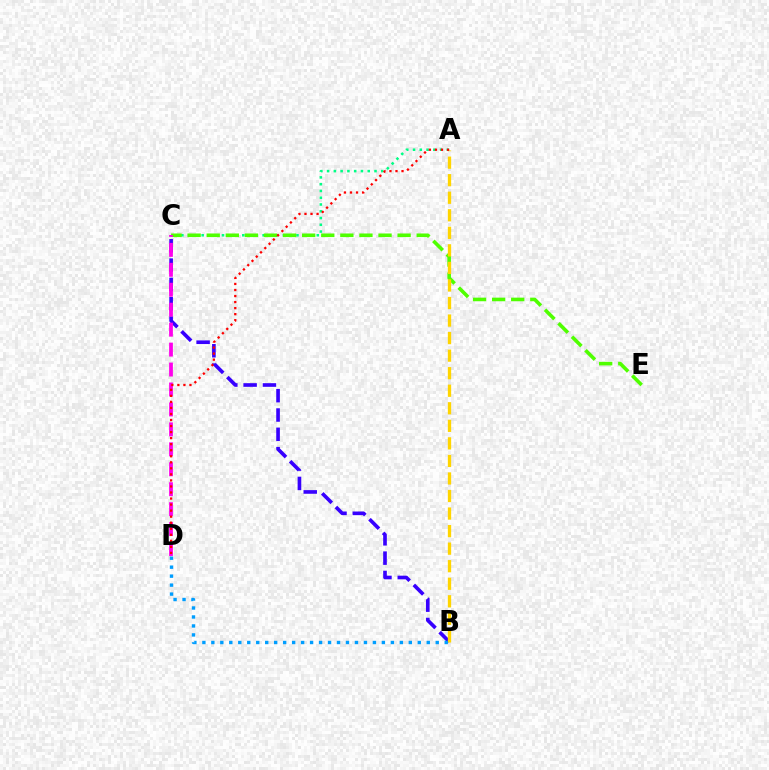{('B', 'C'): [{'color': '#3700ff', 'line_style': 'dashed', 'thickness': 2.62}], ('A', 'C'): [{'color': '#00ff86', 'line_style': 'dotted', 'thickness': 1.84}], ('C', 'E'): [{'color': '#4fff00', 'line_style': 'dashed', 'thickness': 2.59}], ('C', 'D'): [{'color': '#ff00ed', 'line_style': 'dashed', 'thickness': 2.71}], ('A', 'B'): [{'color': '#ffd500', 'line_style': 'dashed', 'thickness': 2.38}], ('A', 'D'): [{'color': '#ff0000', 'line_style': 'dotted', 'thickness': 1.64}], ('B', 'D'): [{'color': '#009eff', 'line_style': 'dotted', 'thickness': 2.44}]}